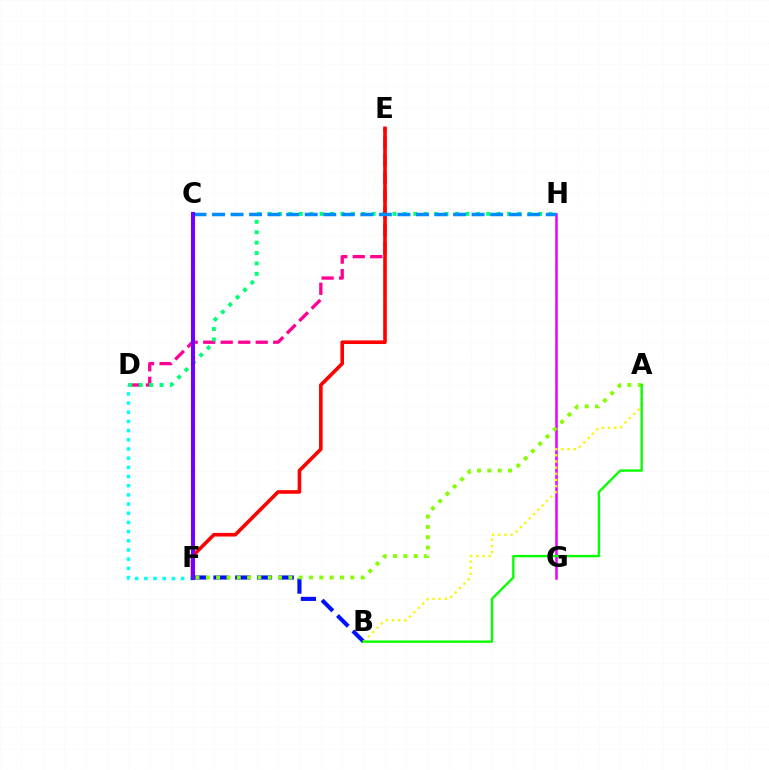{('D', 'E'): [{'color': '#ff0094', 'line_style': 'dashed', 'thickness': 2.38}], ('G', 'H'): [{'color': '#ee00ff', 'line_style': 'solid', 'thickness': 1.83}], ('B', 'F'): [{'color': '#0010ff', 'line_style': 'dashed', 'thickness': 2.96}], ('D', 'H'): [{'color': '#00ff74', 'line_style': 'dotted', 'thickness': 2.83}], ('E', 'F'): [{'color': '#ff0000', 'line_style': 'solid', 'thickness': 2.6}], ('A', 'F'): [{'color': '#84ff00', 'line_style': 'dotted', 'thickness': 2.8}], ('D', 'F'): [{'color': '#00fff6', 'line_style': 'dotted', 'thickness': 2.49}], ('A', 'B'): [{'color': '#fcf500', 'line_style': 'dotted', 'thickness': 1.68}, {'color': '#08ff00', 'line_style': 'solid', 'thickness': 1.7}], ('C', 'H'): [{'color': '#008cff', 'line_style': 'dashed', 'thickness': 2.52}], ('C', 'F'): [{'color': '#ff7c00', 'line_style': 'solid', 'thickness': 1.71}, {'color': '#7200ff', 'line_style': 'solid', 'thickness': 2.92}]}